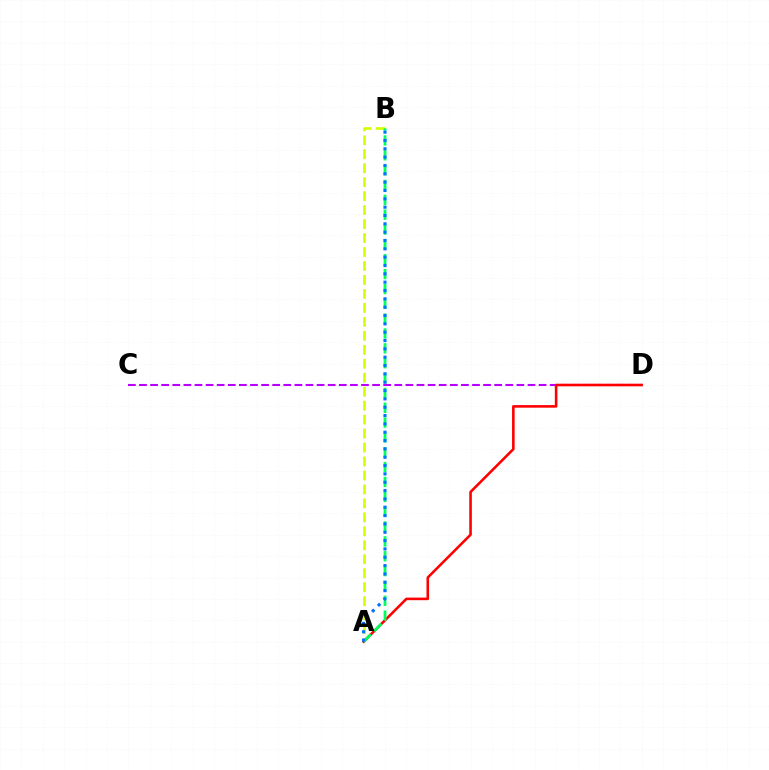{('C', 'D'): [{'color': '#b900ff', 'line_style': 'dashed', 'thickness': 1.51}], ('A', 'B'): [{'color': '#d1ff00', 'line_style': 'dashed', 'thickness': 1.9}, {'color': '#00ff5c', 'line_style': 'dashed', 'thickness': 2.02}, {'color': '#0074ff', 'line_style': 'dotted', 'thickness': 2.26}], ('A', 'D'): [{'color': '#ff0000', 'line_style': 'solid', 'thickness': 1.86}]}